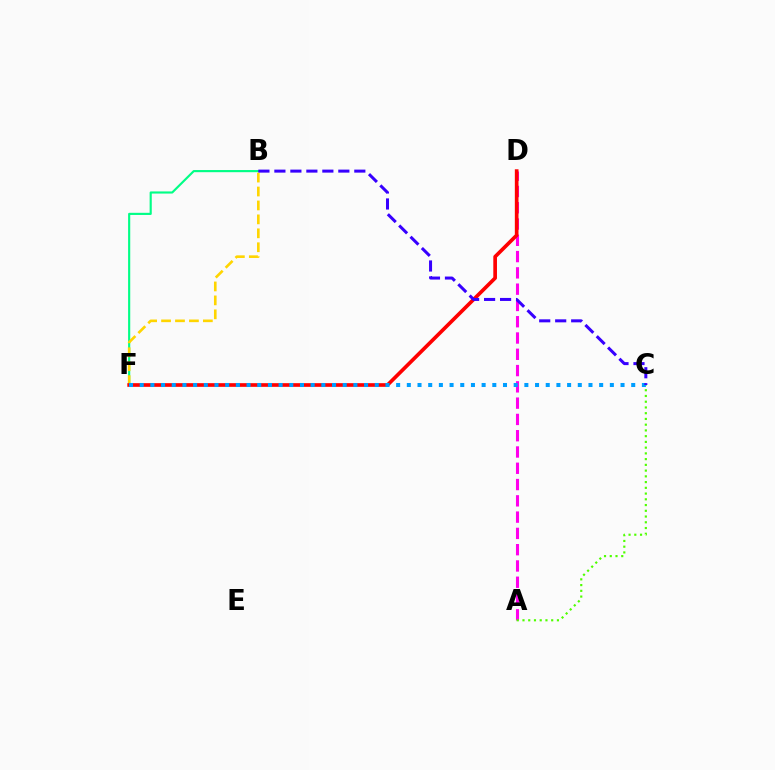{('A', 'D'): [{'color': '#ff00ed', 'line_style': 'dashed', 'thickness': 2.21}], ('A', 'C'): [{'color': '#4fff00', 'line_style': 'dotted', 'thickness': 1.56}], ('B', 'F'): [{'color': '#00ff86', 'line_style': 'solid', 'thickness': 1.54}, {'color': '#ffd500', 'line_style': 'dashed', 'thickness': 1.89}], ('D', 'F'): [{'color': '#ff0000', 'line_style': 'solid', 'thickness': 2.64}], ('C', 'F'): [{'color': '#009eff', 'line_style': 'dotted', 'thickness': 2.9}], ('B', 'C'): [{'color': '#3700ff', 'line_style': 'dashed', 'thickness': 2.17}]}